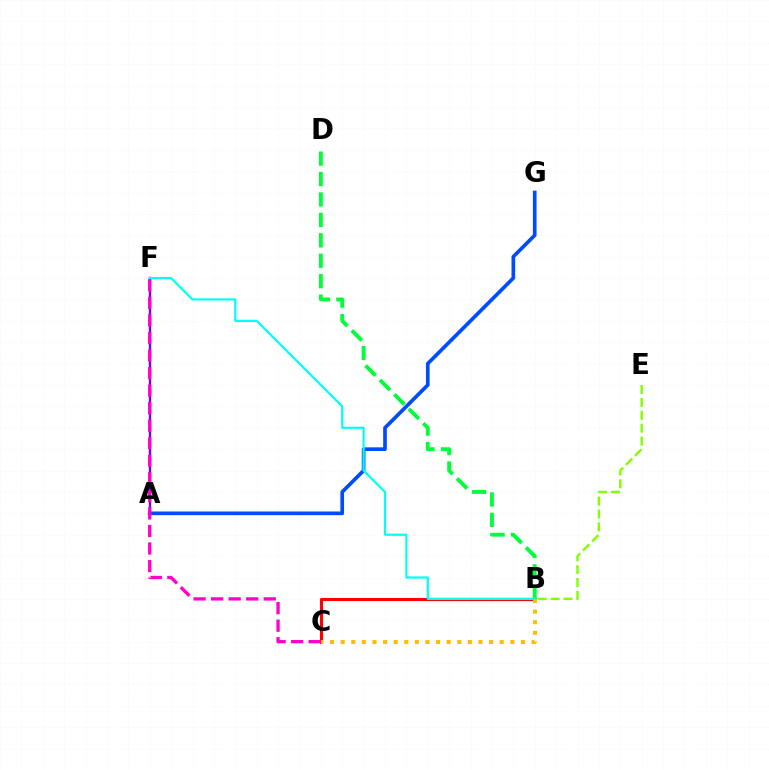{('A', 'F'): [{'color': '#7200ff', 'line_style': 'solid', 'thickness': 1.71}], ('B', 'C'): [{'color': '#ff0000', 'line_style': 'solid', 'thickness': 2.22}, {'color': '#ffbd00', 'line_style': 'dotted', 'thickness': 2.88}], ('A', 'G'): [{'color': '#004bff', 'line_style': 'solid', 'thickness': 2.64}], ('C', 'F'): [{'color': '#ff00cf', 'line_style': 'dashed', 'thickness': 2.38}], ('B', 'E'): [{'color': '#84ff00', 'line_style': 'dashed', 'thickness': 1.75}], ('B', 'D'): [{'color': '#00ff39', 'line_style': 'dashed', 'thickness': 2.77}], ('B', 'F'): [{'color': '#00fff6', 'line_style': 'solid', 'thickness': 1.58}]}